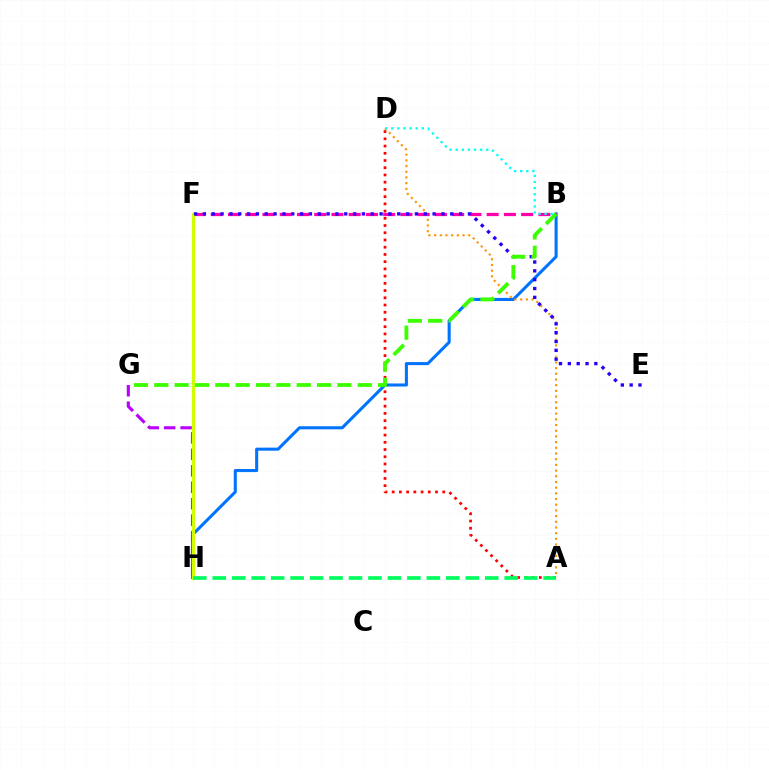{('B', 'H'): [{'color': '#0074ff', 'line_style': 'solid', 'thickness': 2.21}], ('A', 'D'): [{'color': '#ff9400', 'line_style': 'dotted', 'thickness': 1.55}, {'color': '#ff0000', 'line_style': 'dotted', 'thickness': 1.96}], ('B', 'F'): [{'color': '#ff00ac', 'line_style': 'dashed', 'thickness': 2.34}], ('G', 'H'): [{'color': '#b900ff', 'line_style': 'dashed', 'thickness': 2.24}], ('F', 'H'): [{'color': '#d1ff00', 'line_style': 'solid', 'thickness': 2.36}], ('E', 'F'): [{'color': '#2500ff', 'line_style': 'dotted', 'thickness': 2.4}], ('B', 'G'): [{'color': '#3dff00', 'line_style': 'dashed', 'thickness': 2.76}], ('A', 'H'): [{'color': '#00ff5c', 'line_style': 'dashed', 'thickness': 2.64}], ('B', 'D'): [{'color': '#00fff6', 'line_style': 'dotted', 'thickness': 1.66}]}